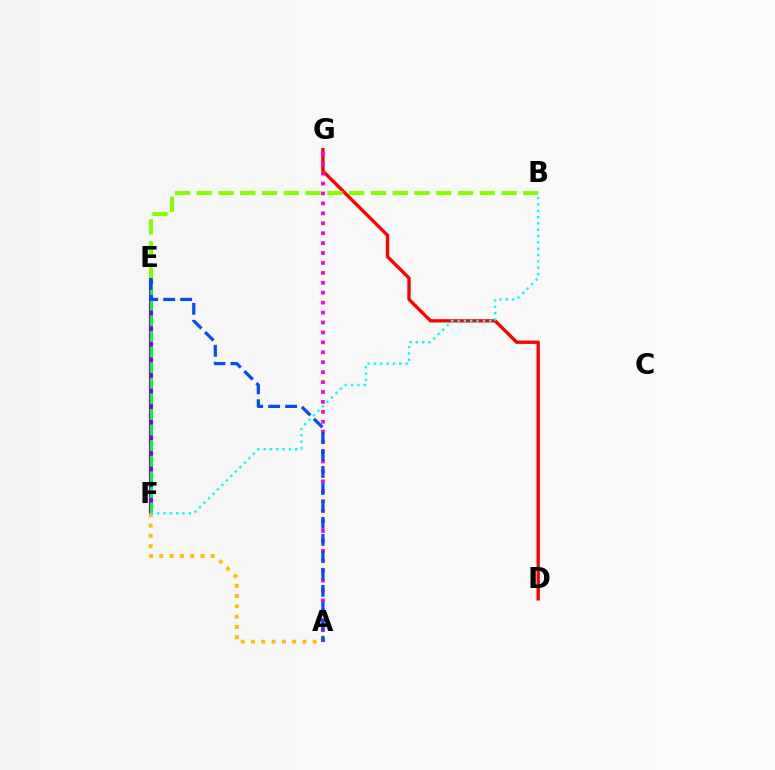{('D', 'G'): [{'color': '#ff0000', 'line_style': 'solid', 'thickness': 2.42}], ('E', 'F'): [{'color': '#7200ff', 'line_style': 'solid', 'thickness': 2.83}, {'color': '#00ff39', 'line_style': 'dashed', 'thickness': 2.12}], ('A', 'G'): [{'color': '#ff00cf', 'line_style': 'dotted', 'thickness': 2.7}], ('A', 'F'): [{'color': '#ffbd00', 'line_style': 'dotted', 'thickness': 2.8}], ('B', 'E'): [{'color': '#84ff00', 'line_style': 'dashed', 'thickness': 2.96}], ('B', 'F'): [{'color': '#00fff6', 'line_style': 'dotted', 'thickness': 1.72}], ('A', 'E'): [{'color': '#004bff', 'line_style': 'dashed', 'thickness': 2.31}]}